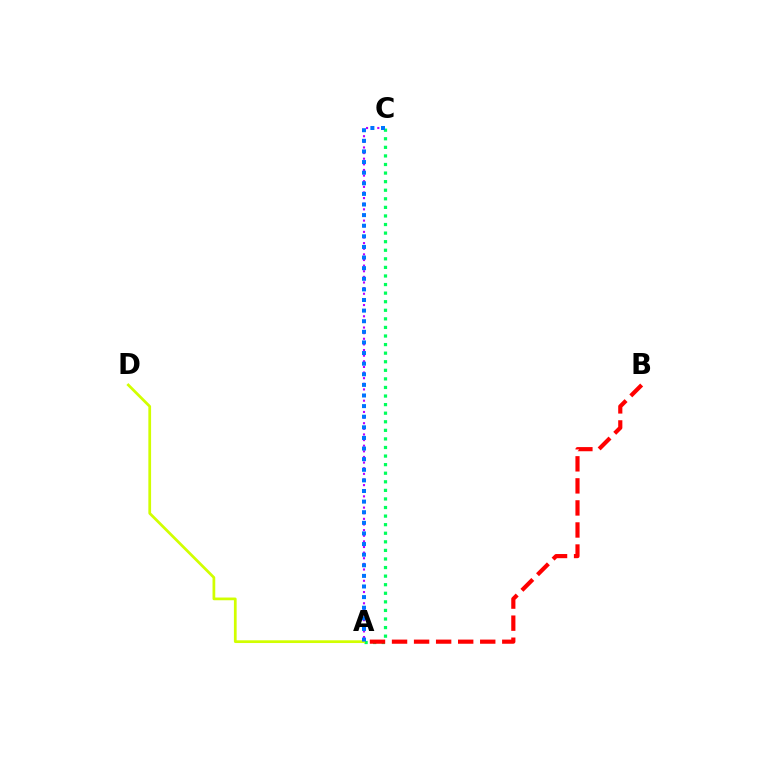{('A', 'C'): [{'color': '#00ff5c', 'line_style': 'dotted', 'thickness': 2.33}, {'color': '#b900ff', 'line_style': 'dotted', 'thickness': 1.53}, {'color': '#0074ff', 'line_style': 'dotted', 'thickness': 2.88}], ('A', 'D'): [{'color': '#d1ff00', 'line_style': 'solid', 'thickness': 1.97}], ('A', 'B'): [{'color': '#ff0000', 'line_style': 'dashed', 'thickness': 3.0}]}